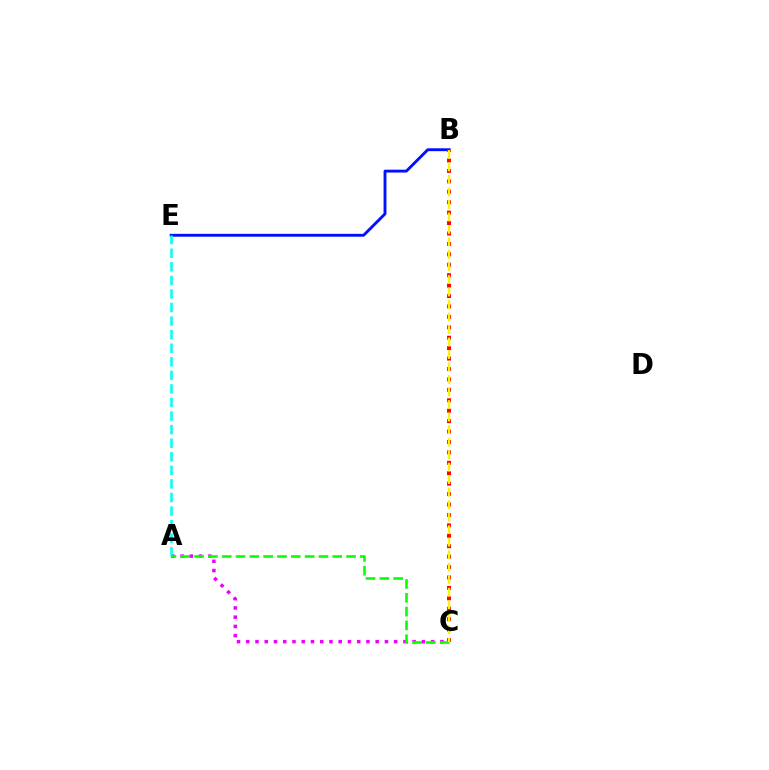{('B', 'E'): [{'color': '#0010ff', 'line_style': 'solid', 'thickness': 2.07}], ('A', 'C'): [{'color': '#ee00ff', 'line_style': 'dotted', 'thickness': 2.51}, {'color': '#08ff00', 'line_style': 'dashed', 'thickness': 1.88}], ('A', 'E'): [{'color': '#00fff6', 'line_style': 'dashed', 'thickness': 1.84}], ('B', 'C'): [{'color': '#ff0000', 'line_style': 'dotted', 'thickness': 2.83}, {'color': '#fcf500', 'line_style': 'dashed', 'thickness': 1.7}]}